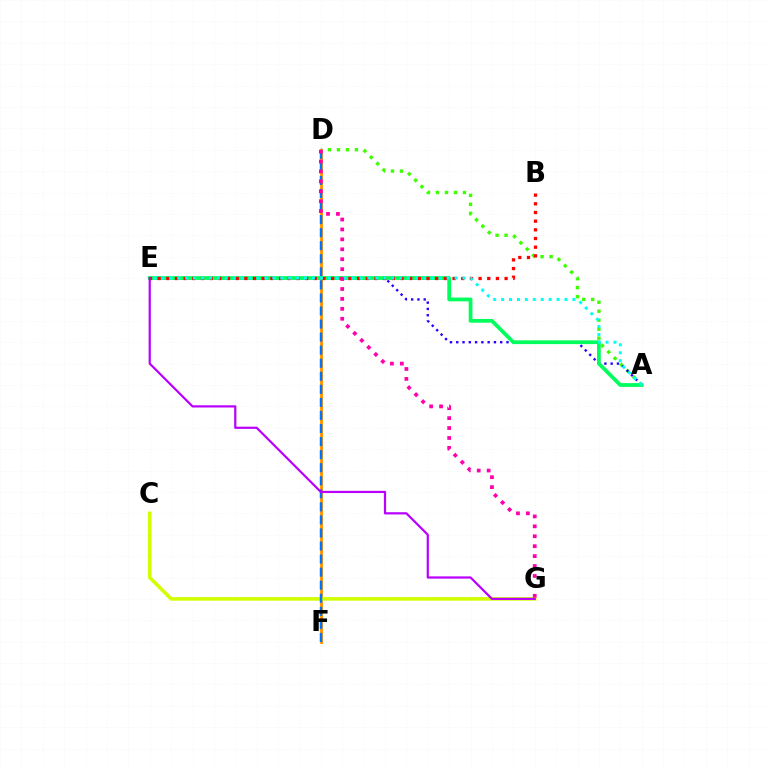{('D', 'F'): [{'color': '#ff9400', 'line_style': 'solid', 'thickness': 2.09}, {'color': '#0074ff', 'line_style': 'dashed', 'thickness': 1.77}], ('A', 'D'): [{'color': '#3dff00', 'line_style': 'dotted', 'thickness': 2.44}], ('C', 'G'): [{'color': '#d1ff00', 'line_style': 'solid', 'thickness': 2.58}], ('A', 'E'): [{'color': '#2500ff', 'line_style': 'dotted', 'thickness': 1.71}, {'color': '#00ff5c', 'line_style': 'solid', 'thickness': 2.72}, {'color': '#00fff6', 'line_style': 'dotted', 'thickness': 2.15}], ('E', 'G'): [{'color': '#b900ff', 'line_style': 'solid', 'thickness': 1.6}], ('B', 'E'): [{'color': '#ff0000', 'line_style': 'dotted', 'thickness': 2.36}], ('D', 'G'): [{'color': '#ff00ac', 'line_style': 'dotted', 'thickness': 2.7}]}